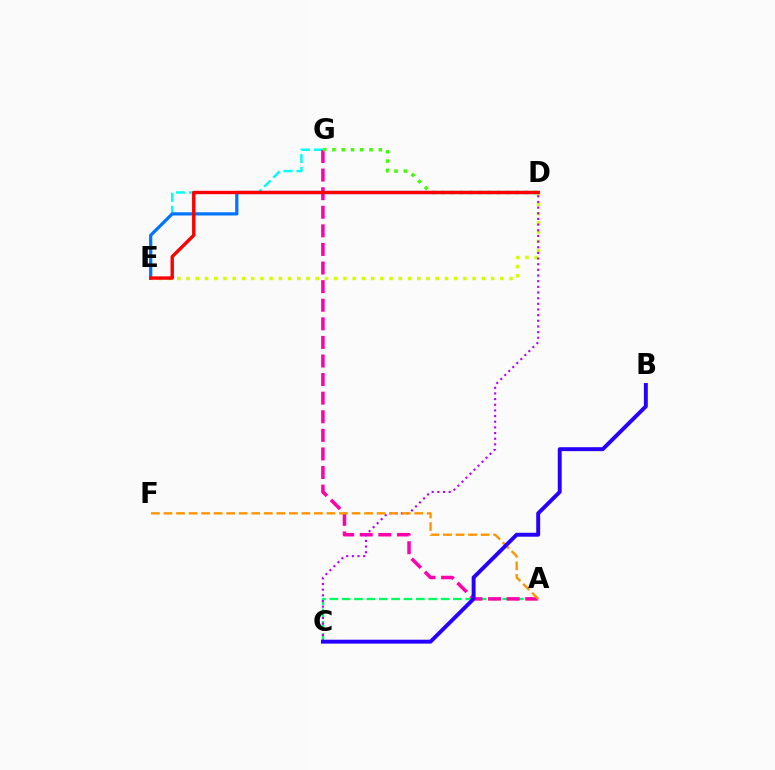{('A', 'C'): [{'color': '#00ff5c', 'line_style': 'dashed', 'thickness': 1.68}], ('E', 'G'): [{'color': '#00fff6', 'line_style': 'dashed', 'thickness': 1.76}], ('A', 'G'): [{'color': '#ff00ac', 'line_style': 'dashed', 'thickness': 2.53}], ('D', 'G'): [{'color': '#3dff00', 'line_style': 'dotted', 'thickness': 2.52}], ('D', 'E'): [{'color': '#0074ff', 'line_style': 'solid', 'thickness': 2.3}, {'color': '#d1ff00', 'line_style': 'dotted', 'thickness': 2.51}, {'color': '#ff0000', 'line_style': 'solid', 'thickness': 2.44}], ('C', 'D'): [{'color': '#b900ff', 'line_style': 'dotted', 'thickness': 1.54}], ('A', 'F'): [{'color': '#ff9400', 'line_style': 'dashed', 'thickness': 1.7}], ('B', 'C'): [{'color': '#2500ff', 'line_style': 'solid', 'thickness': 2.83}]}